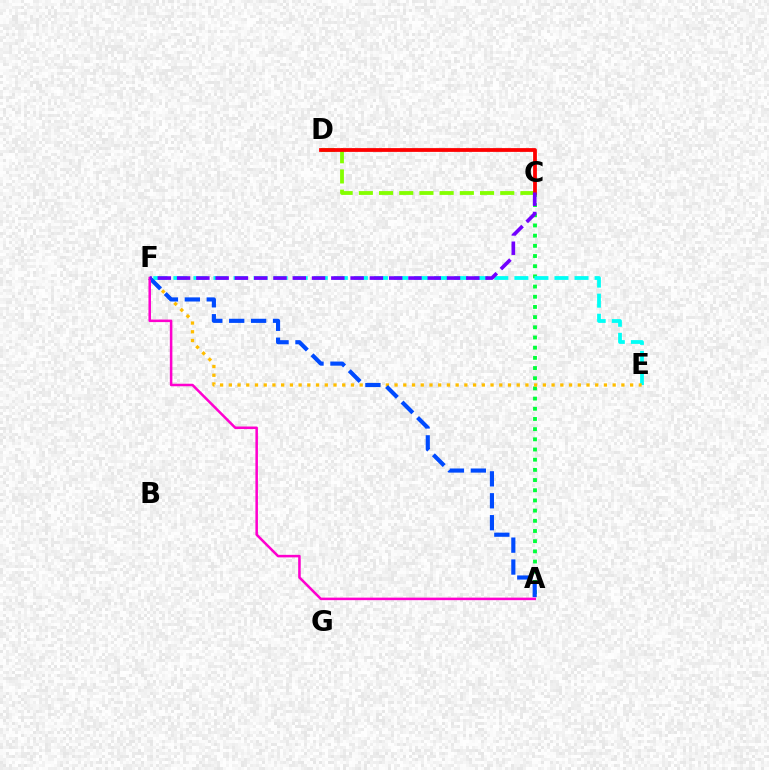{('A', 'C'): [{'color': '#00ff39', 'line_style': 'dotted', 'thickness': 2.77}], ('E', 'F'): [{'color': '#00fff6', 'line_style': 'dashed', 'thickness': 2.72}, {'color': '#ffbd00', 'line_style': 'dotted', 'thickness': 2.37}], ('A', 'F'): [{'color': '#004bff', 'line_style': 'dashed', 'thickness': 2.98}, {'color': '#ff00cf', 'line_style': 'solid', 'thickness': 1.82}], ('C', 'D'): [{'color': '#84ff00', 'line_style': 'dashed', 'thickness': 2.74}, {'color': '#ff0000', 'line_style': 'solid', 'thickness': 2.72}], ('C', 'F'): [{'color': '#7200ff', 'line_style': 'dashed', 'thickness': 2.62}]}